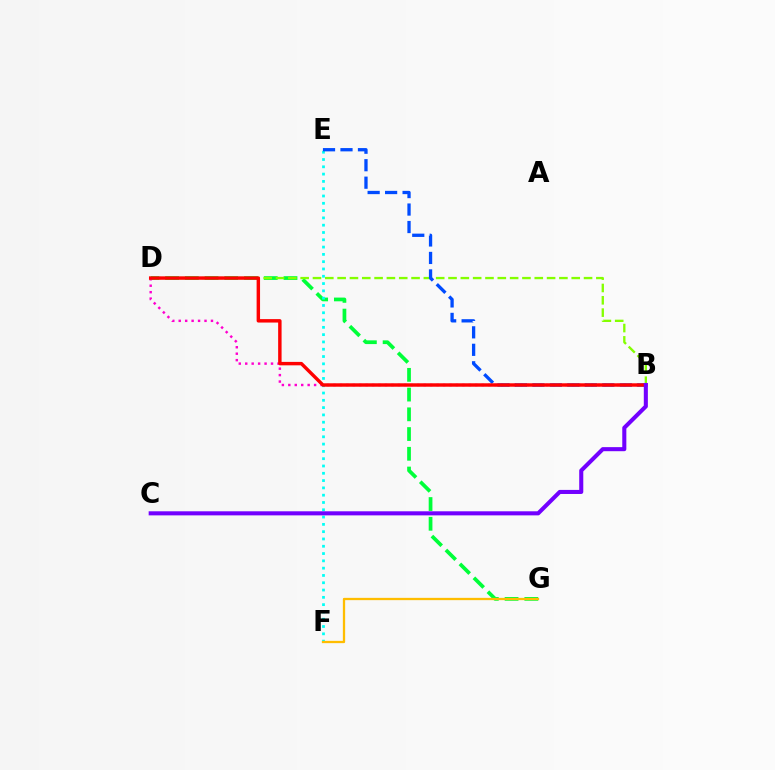{('D', 'G'): [{'color': '#00ff39', 'line_style': 'dashed', 'thickness': 2.68}], ('B', 'D'): [{'color': '#84ff00', 'line_style': 'dashed', 'thickness': 1.67}, {'color': '#ff00cf', 'line_style': 'dotted', 'thickness': 1.75}, {'color': '#ff0000', 'line_style': 'solid', 'thickness': 2.47}], ('E', 'F'): [{'color': '#00fff6', 'line_style': 'dotted', 'thickness': 1.98}], ('B', 'E'): [{'color': '#004bff', 'line_style': 'dashed', 'thickness': 2.37}], ('B', 'C'): [{'color': '#7200ff', 'line_style': 'solid', 'thickness': 2.93}], ('F', 'G'): [{'color': '#ffbd00', 'line_style': 'solid', 'thickness': 1.65}]}